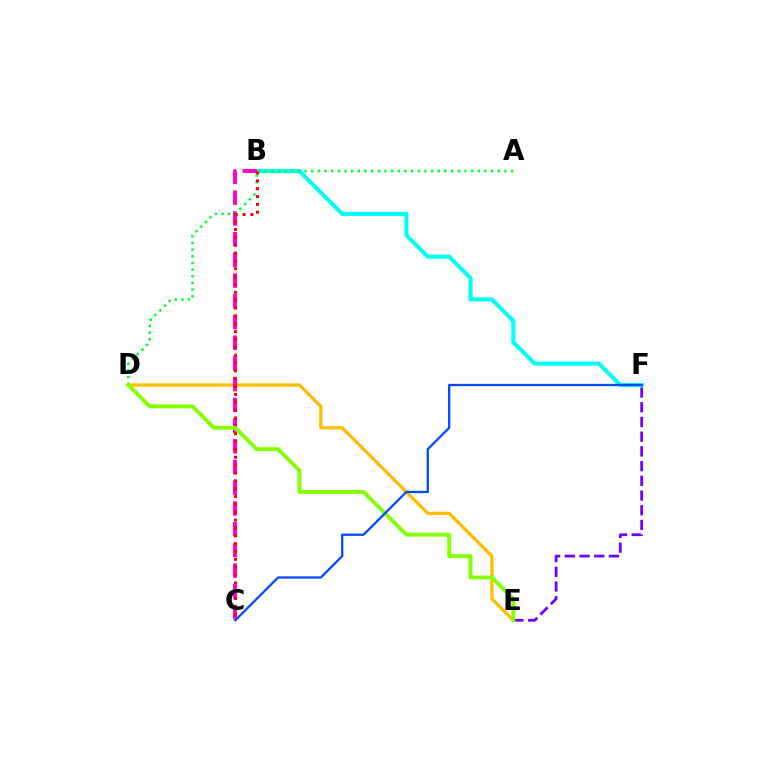{('D', 'E'): [{'color': '#ffbd00', 'line_style': 'solid', 'thickness': 2.34}, {'color': '#84ff00', 'line_style': 'solid', 'thickness': 2.78}], ('B', 'F'): [{'color': '#00fff6', 'line_style': 'solid', 'thickness': 2.96}], ('B', 'C'): [{'color': '#ff00cf', 'line_style': 'dashed', 'thickness': 2.81}, {'color': '#ff0000', 'line_style': 'dotted', 'thickness': 2.13}], ('E', 'F'): [{'color': '#7200ff', 'line_style': 'dashed', 'thickness': 2.0}], ('A', 'D'): [{'color': '#00ff39', 'line_style': 'dotted', 'thickness': 1.81}], ('C', 'F'): [{'color': '#004bff', 'line_style': 'solid', 'thickness': 1.64}]}